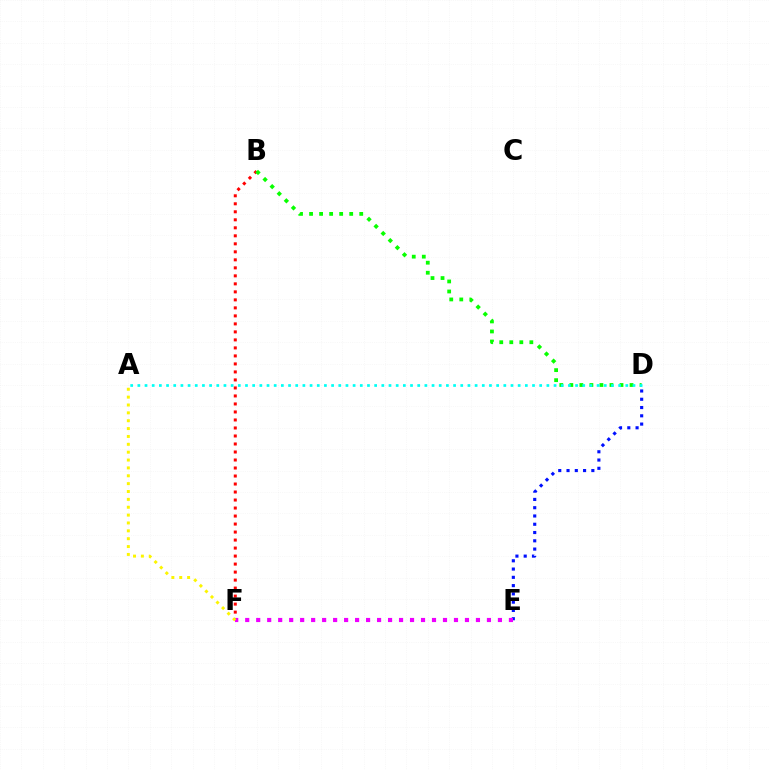{('D', 'E'): [{'color': '#0010ff', 'line_style': 'dotted', 'thickness': 2.25}], ('B', 'F'): [{'color': '#ff0000', 'line_style': 'dotted', 'thickness': 2.18}], ('B', 'D'): [{'color': '#08ff00', 'line_style': 'dotted', 'thickness': 2.73}], ('E', 'F'): [{'color': '#ee00ff', 'line_style': 'dotted', 'thickness': 2.99}], ('A', 'D'): [{'color': '#00fff6', 'line_style': 'dotted', 'thickness': 1.95}], ('A', 'F'): [{'color': '#fcf500', 'line_style': 'dotted', 'thickness': 2.14}]}